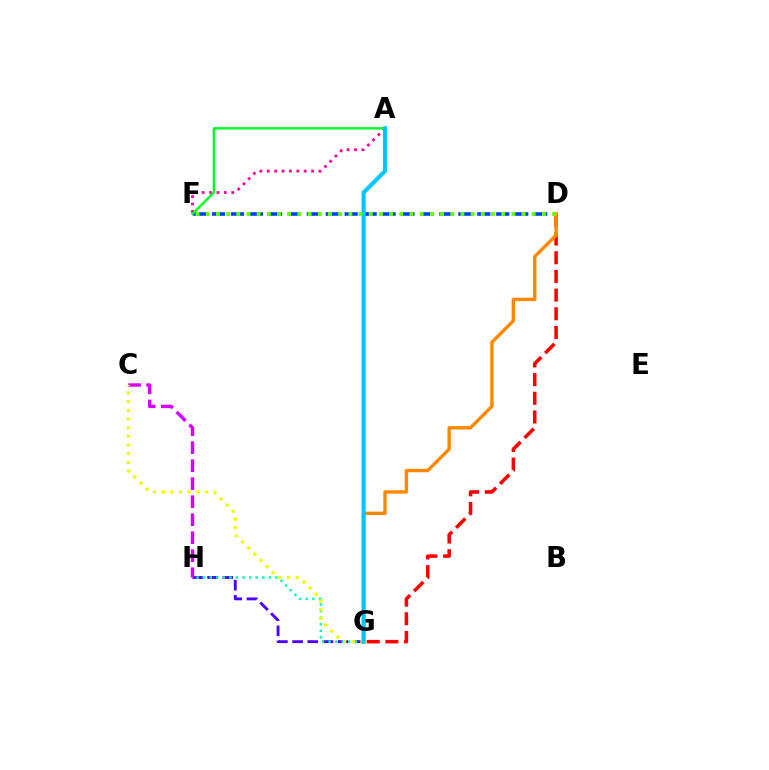{('D', 'F'): [{'color': '#003fff', 'line_style': 'dashed', 'thickness': 2.57}, {'color': '#66ff00', 'line_style': 'dotted', 'thickness': 2.77}], ('A', 'F'): [{'color': '#ff00a0', 'line_style': 'dotted', 'thickness': 2.01}, {'color': '#00ff27', 'line_style': 'solid', 'thickness': 1.74}], ('D', 'G'): [{'color': '#ff0000', 'line_style': 'dashed', 'thickness': 2.54}, {'color': '#ff8800', 'line_style': 'solid', 'thickness': 2.44}], ('G', 'H'): [{'color': '#4f00ff', 'line_style': 'dashed', 'thickness': 2.06}, {'color': '#00ffaf', 'line_style': 'dotted', 'thickness': 1.78}], ('C', 'H'): [{'color': '#d600ff', 'line_style': 'dashed', 'thickness': 2.45}], ('C', 'G'): [{'color': '#eeff00', 'line_style': 'dotted', 'thickness': 2.35}], ('A', 'G'): [{'color': '#00c7ff', 'line_style': 'solid', 'thickness': 2.95}]}